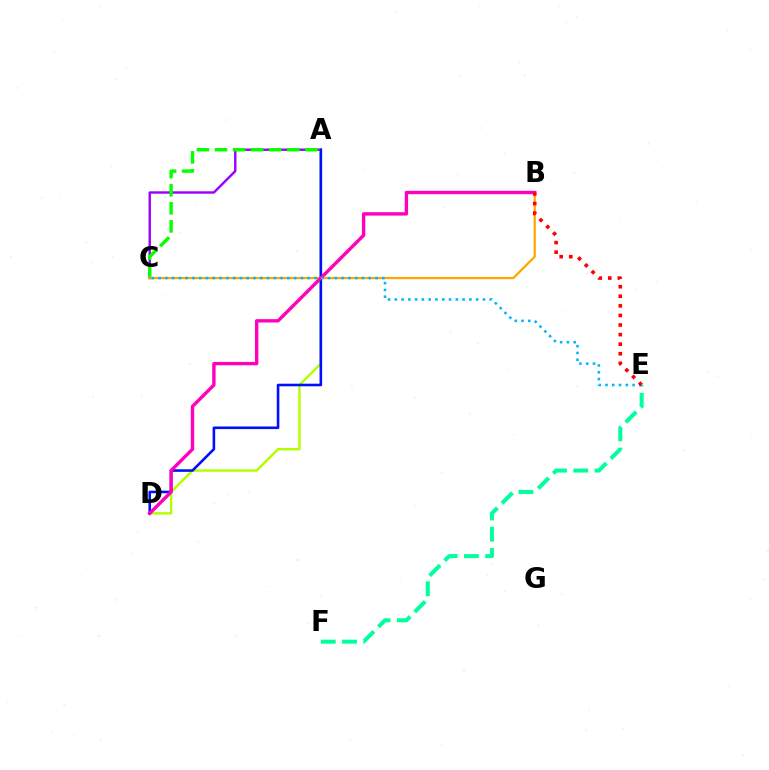{('A', 'C'): [{'color': '#9b00ff', 'line_style': 'solid', 'thickness': 1.73}, {'color': '#08ff00', 'line_style': 'dashed', 'thickness': 2.46}], ('A', 'D'): [{'color': '#b3ff00', 'line_style': 'solid', 'thickness': 1.76}, {'color': '#0010ff', 'line_style': 'solid', 'thickness': 1.87}], ('B', 'C'): [{'color': '#ffa500', 'line_style': 'solid', 'thickness': 1.6}], ('B', 'D'): [{'color': '#ff00bd', 'line_style': 'solid', 'thickness': 2.43}], ('E', 'F'): [{'color': '#00ff9d', 'line_style': 'dashed', 'thickness': 2.88}], ('C', 'E'): [{'color': '#00b5ff', 'line_style': 'dotted', 'thickness': 1.84}], ('B', 'E'): [{'color': '#ff0000', 'line_style': 'dotted', 'thickness': 2.6}]}